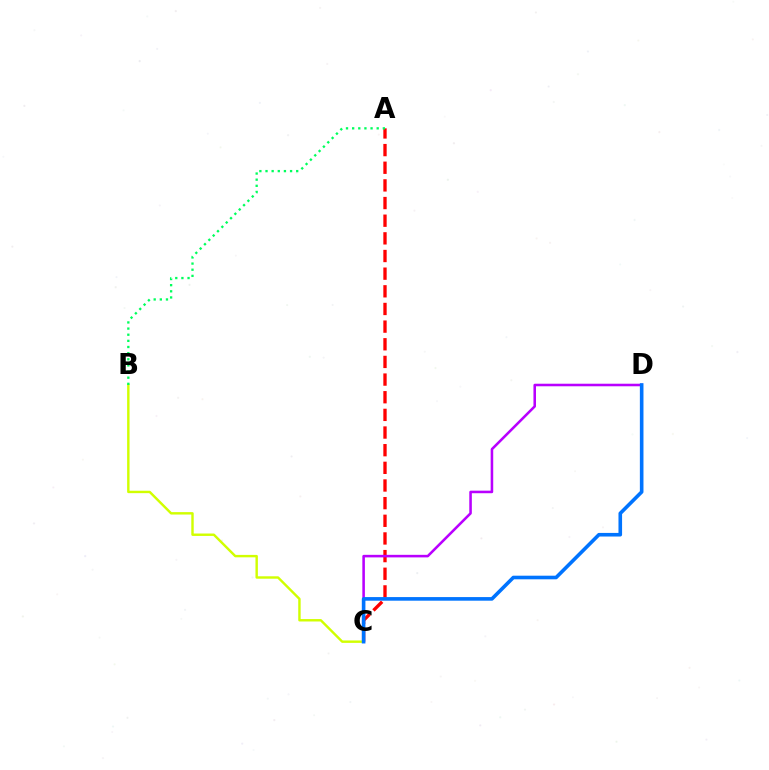{('A', 'C'): [{'color': '#ff0000', 'line_style': 'dashed', 'thickness': 2.4}], ('C', 'D'): [{'color': '#b900ff', 'line_style': 'solid', 'thickness': 1.84}, {'color': '#0074ff', 'line_style': 'solid', 'thickness': 2.6}], ('B', 'C'): [{'color': '#d1ff00', 'line_style': 'solid', 'thickness': 1.74}], ('A', 'B'): [{'color': '#00ff5c', 'line_style': 'dotted', 'thickness': 1.67}]}